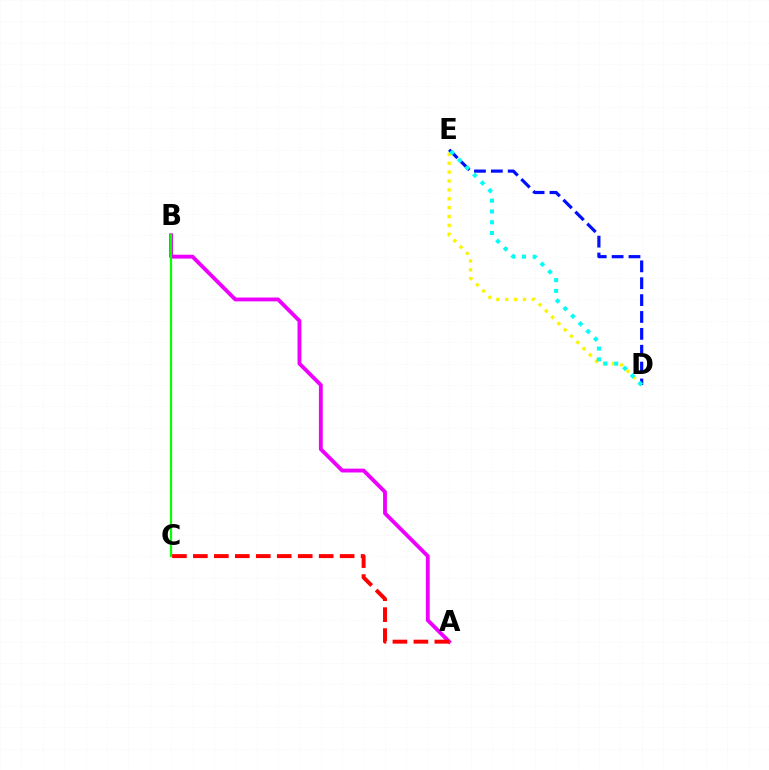{('D', 'E'): [{'color': '#fcf500', 'line_style': 'dotted', 'thickness': 2.41}, {'color': '#0010ff', 'line_style': 'dashed', 'thickness': 2.29}, {'color': '#00fff6', 'line_style': 'dotted', 'thickness': 2.93}], ('A', 'B'): [{'color': '#ee00ff', 'line_style': 'solid', 'thickness': 2.78}], ('B', 'C'): [{'color': '#08ff00', 'line_style': 'solid', 'thickness': 1.6}], ('A', 'C'): [{'color': '#ff0000', 'line_style': 'dashed', 'thickness': 2.85}]}